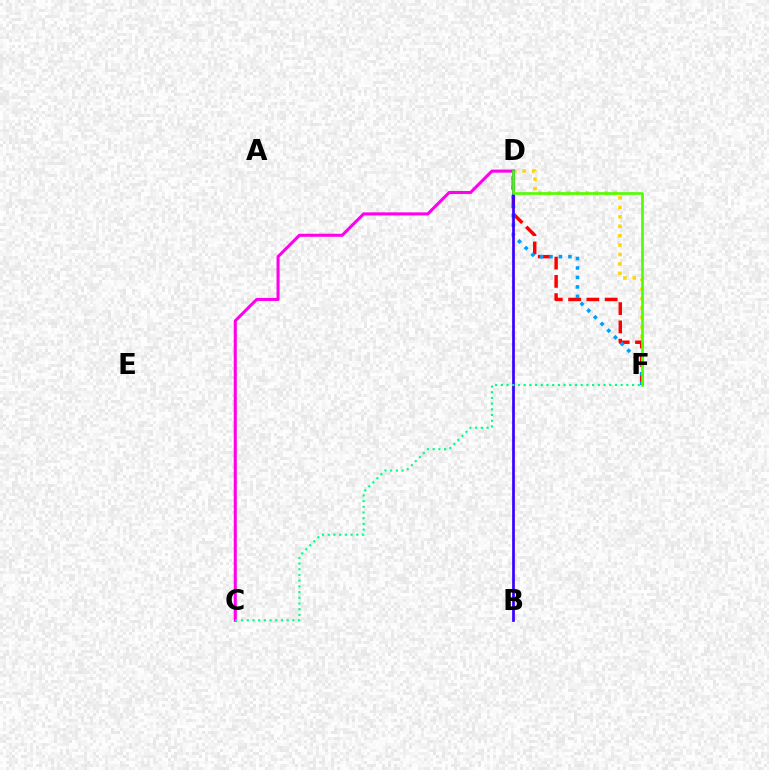{('D', 'F'): [{'color': '#ffd500', 'line_style': 'dotted', 'thickness': 2.56}, {'color': '#ff0000', 'line_style': 'dashed', 'thickness': 2.48}, {'color': '#009eff', 'line_style': 'dotted', 'thickness': 2.57}, {'color': '#4fff00', 'line_style': 'solid', 'thickness': 1.9}], ('C', 'D'): [{'color': '#ff00ed', 'line_style': 'solid', 'thickness': 2.2}], ('B', 'D'): [{'color': '#3700ff', 'line_style': 'solid', 'thickness': 1.95}], ('C', 'F'): [{'color': '#00ff86', 'line_style': 'dotted', 'thickness': 1.55}]}